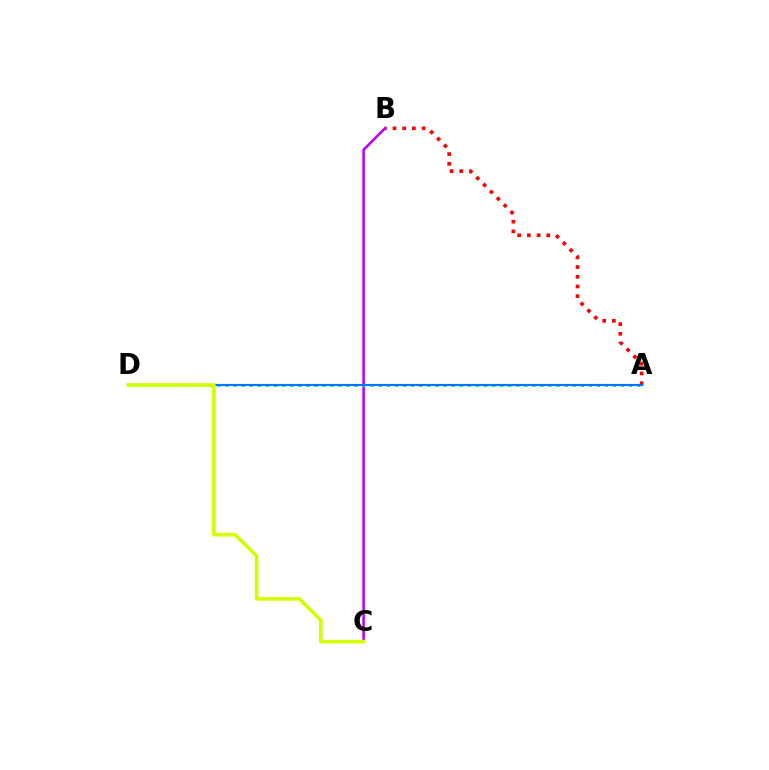{('A', 'B'): [{'color': '#ff0000', 'line_style': 'dotted', 'thickness': 2.64}], ('B', 'C'): [{'color': '#b900ff', 'line_style': 'solid', 'thickness': 1.85}], ('A', 'D'): [{'color': '#00ff5c', 'line_style': 'dotted', 'thickness': 2.19}, {'color': '#0074ff', 'line_style': 'solid', 'thickness': 1.56}], ('C', 'D'): [{'color': '#d1ff00', 'line_style': 'solid', 'thickness': 2.6}]}